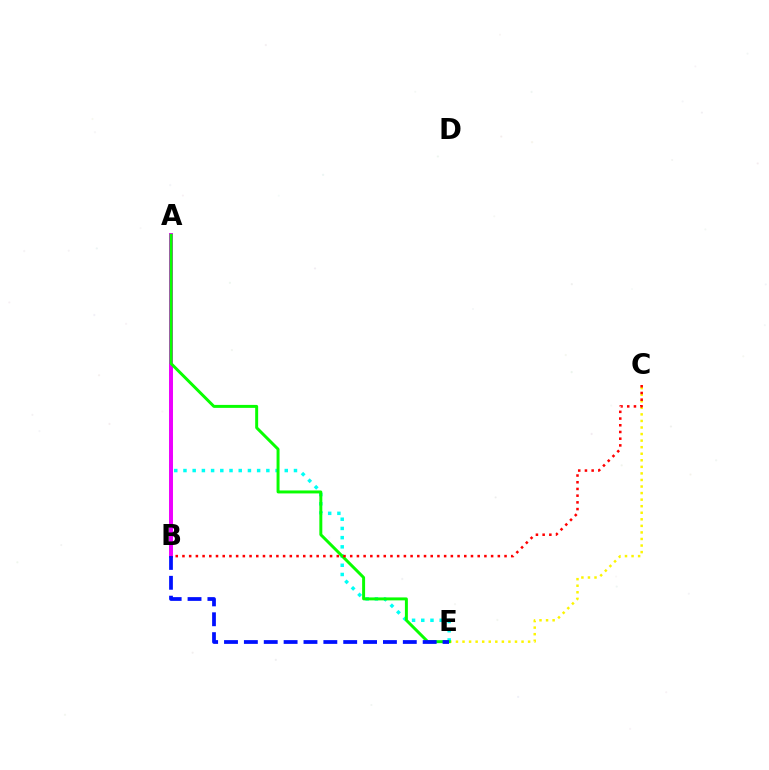{('C', 'E'): [{'color': '#fcf500', 'line_style': 'dotted', 'thickness': 1.78}], ('A', 'E'): [{'color': '#00fff6', 'line_style': 'dotted', 'thickness': 2.5}, {'color': '#08ff00', 'line_style': 'solid', 'thickness': 2.13}], ('A', 'B'): [{'color': '#ee00ff', 'line_style': 'solid', 'thickness': 2.85}], ('B', 'E'): [{'color': '#0010ff', 'line_style': 'dashed', 'thickness': 2.7}], ('B', 'C'): [{'color': '#ff0000', 'line_style': 'dotted', 'thickness': 1.82}]}